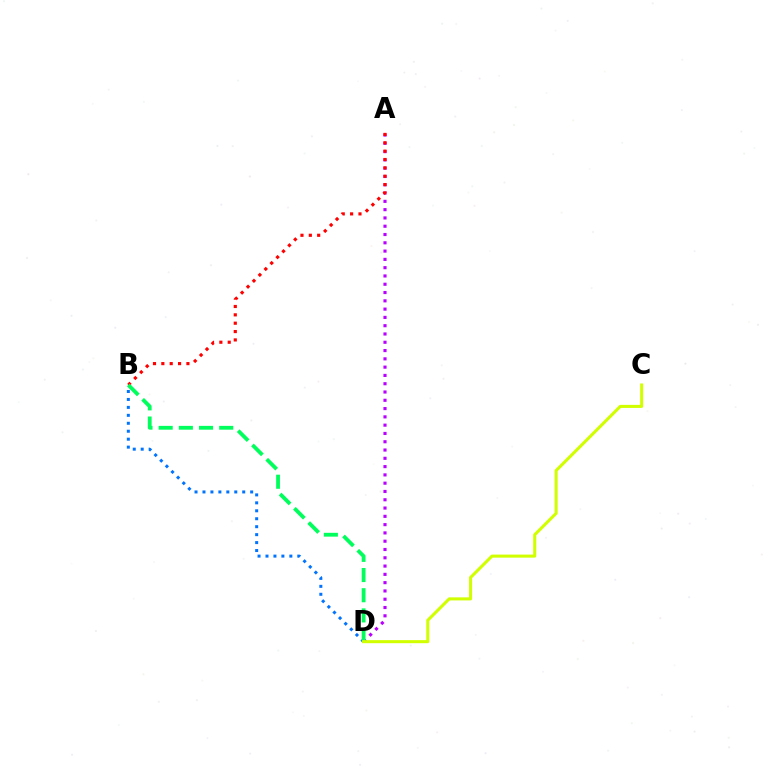{('A', 'D'): [{'color': '#b900ff', 'line_style': 'dotted', 'thickness': 2.25}], ('A', 'B'): [{'color': '#ff0000', 'line_style': 'dotted', 'thickness': 2.27}], ('B', 'D'): [{'color': '#0074ff', 'line_style': 'dotted', 'thickness': 2.16}, {'color': '#00ff5c', 'line_style': 'dashed', 'thickness': 2.74}], ('C', 'D'): [{'color': '#d1ff00', 'line_style': 'solid', 'thickness': 2.2}]}